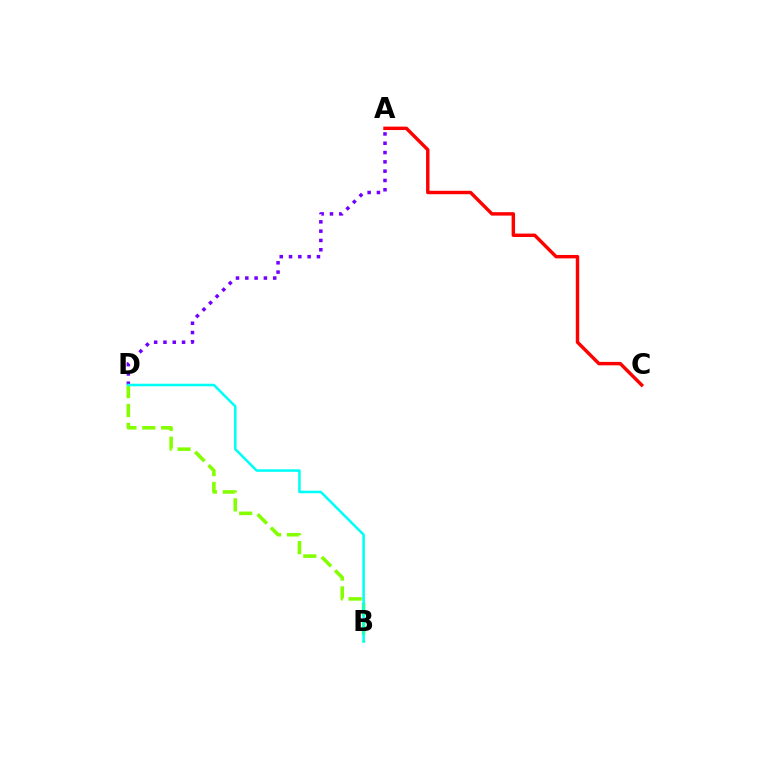{('A', 'D'): [{'color': '#7200ff', 'line_style': 'dotted', 'thickness': 2.53}], ('A', 'C'): [{'color': '#ff0000', 'line_style': 'solid', 'thickness': 2.47}], ('B', 'D'): [{'color': '#84ff00', 'line_style': 'dashed', 'thickness': 2.56}, {'color': '#00fff6', 'line_style': 'solid', 'thickness': 1.83}]}